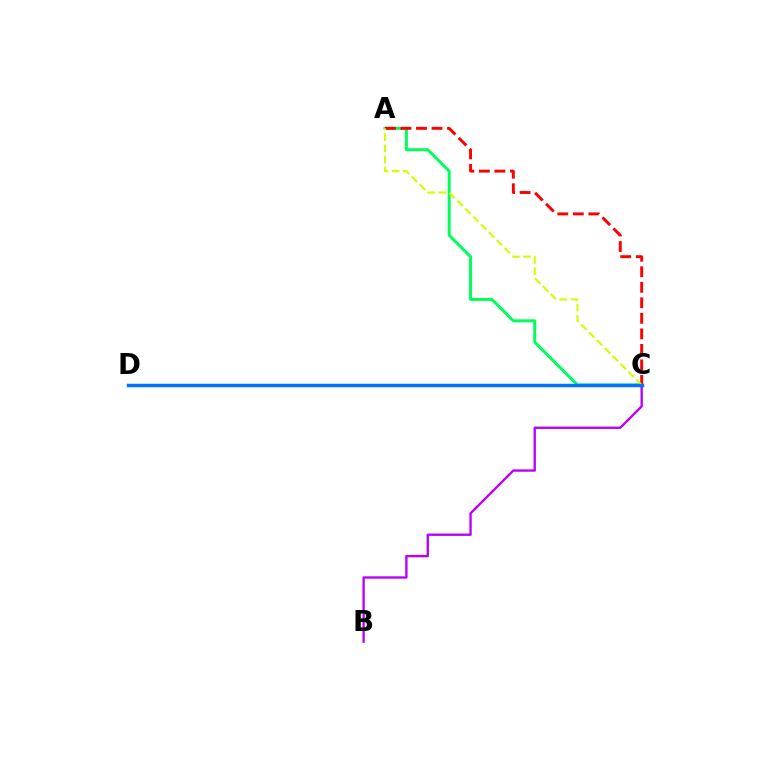{('A', 'C'): [{'color': '#00ff5c', 'line_style': 'solid', 'thickness': 2.17}, {'color': '#ff0000', 'line_style': 'dashed', 'thickness': 2.11}, {'color': '#d1ff00', 'line_style': 'dashed', 'thickness': 1.51}], ('B', 'C'): [{'color': '#b900ff', 'line_style': 'solid', 'thickness': 1.7}], ('C', 'D'): [{'color': '#0074ff', 'line_style': 'solid', 'thickness': 2.51}]}